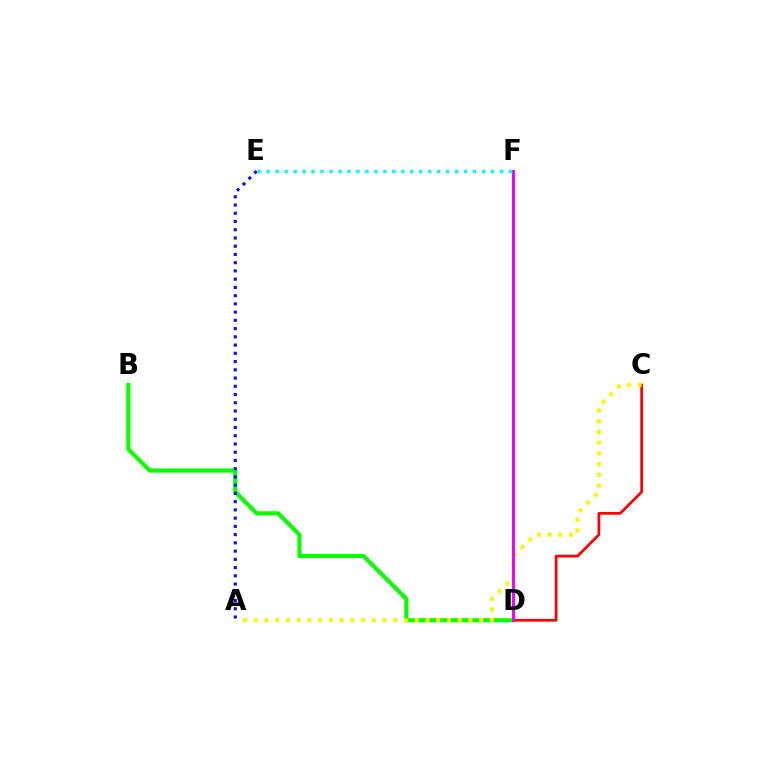{('B', 'D'): [{'color': '#08ff00', 'line_style': 'solid', 'thickness': 2.98}], ('C', 'D'): [{'color': '#ff0000', 'line_style': 'solid', 'thickness': 1.98}], ('A', 'E'): [{'color': '#0010ff', 'line_style': 'dotted', 'thickness': 2.24}], ('A', 'C'): [{'color': '#fcf500', 'line_style': 'dotted', 'thickness': 2.92}], ('D', 'F'): [{'color': '#ee00ff', 'line_style': 'solid', 'thickness': 2.12}], ('E', 'F'): [{'color': '#00fff6', 'line_style': 'dotted', 'thickness': 2.44}]}